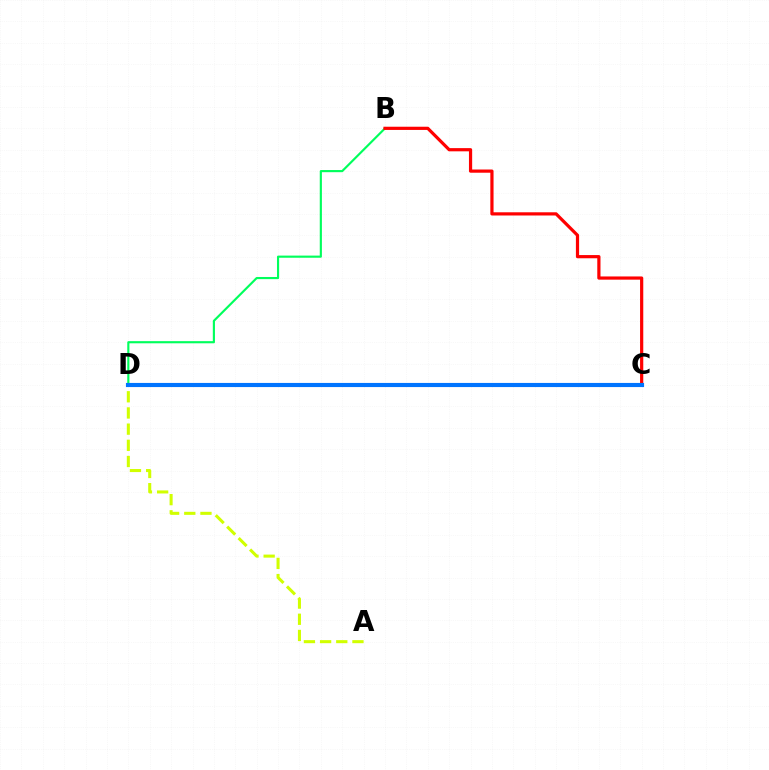{('B', 'D'): [{'color': '#00ff5c', 'line_style': 'solid', 'thickness': 1.55}], ('B', 'C'): [{'color': '#ff0000', 'line_style': 'solid', 'thickness': 2.31}], ('C', 'D'): [{'color': '#b900ff', 'line_style': 'dotted', 'thickness': 1.8}, {'color': '#0074ff', 'line_style': 'solid', 'thickness': 2.97}], ('A', 'D'): [{'color': '#d1ff00', 'line_style': 'dashed', 'thickness': 2.2}]}